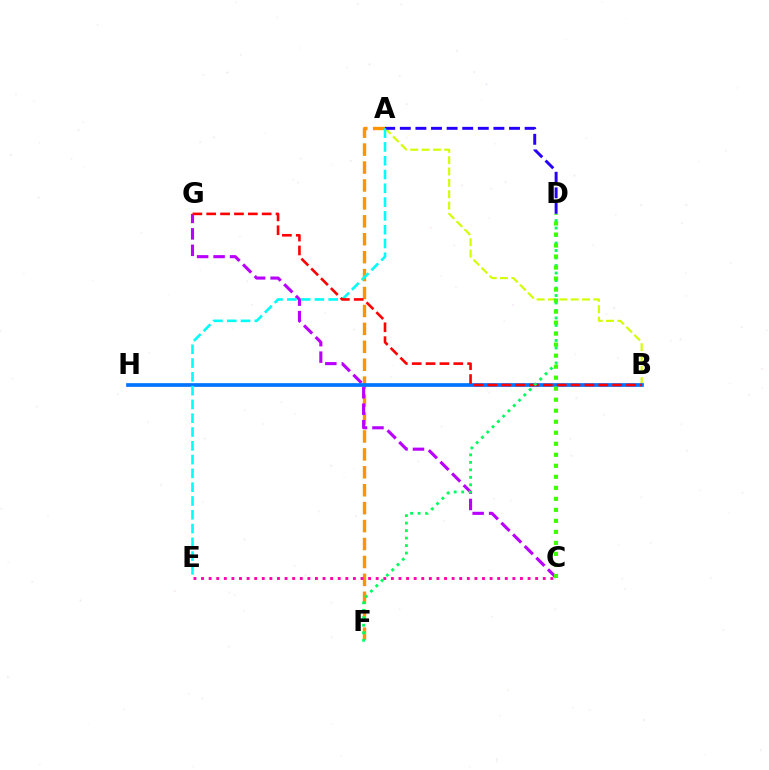{('A', 'F'): [{'color': '#ff9400', 'line_style': 'dashed', 'thickness': 2.44}], ('C', 'G'): [{'color': '#b900ff', 'line_style': 'dashed', 'thickness': 2.24}], ('A', 'B'): [{'color': '#d1ff00', 'line_style': 'dashed', 'thickness': 1.54}], ('A', 'D'): [{'color': '#2500ff', 'line_style': 'dashed', 'thickness': 2.12}], ('B', 'H'): [{'color': '#0074ff', 'line_style': 'solid', 'thickness': 2.65}], ('A', 'E'): [{'color': '#00fff6', 'line_style': 'dashed', 'thickness': 1.87}], ('B', 'G'): [{'color': '#ff0000', 'line_style': 'dashed', 'thickness': 1.88}], ('C', 'E'): [{'color': '#ff00ac', 'line_style': 'dotted', 'thickness': 2.06}], ('D', 'F'): [{'color': '#00ff5c', 'line_style': 'dotted', 'thickness': 2.04}], ('C', 'D'): [{'color': '#3dff00', 'line_style': 'dotted', 'thickness': 2.99}]}